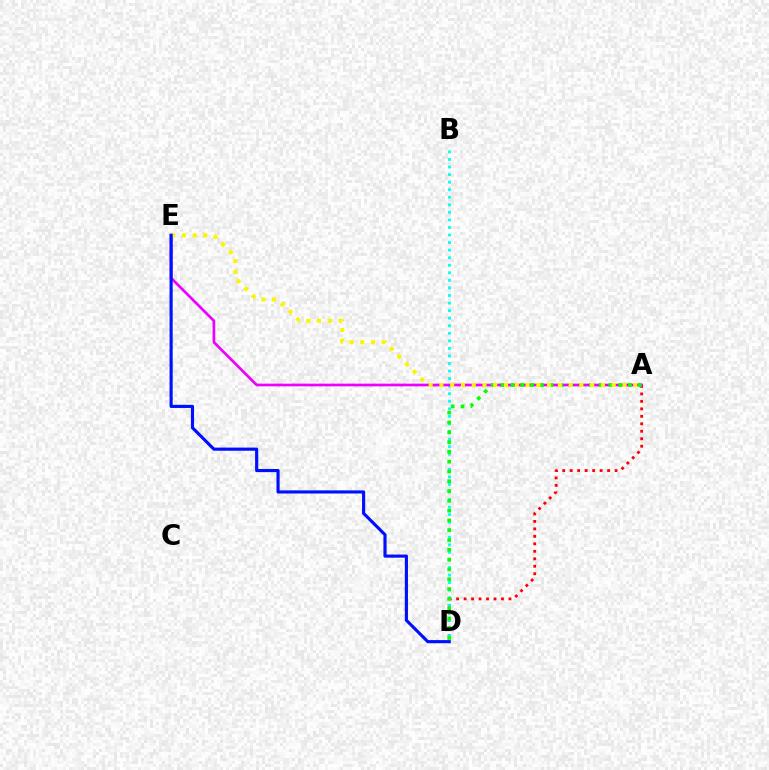{('A', 'D'): [{'color': '#ff0000', 'line_style': 'dotted', 'thickness': 2.03}, {'color': '#08ff00', 'line_style': 'dotted', 'thickness': 2.66}], ('B', 'D'): [{'color': '#00fff6', 'line_style': 'dotted', 'thickness': 2.05}], ('A', 'E'): [{'color': '#ee00ff', 'line_style': 'solid', 'thickness': 1.95}, {'color': '#fcf500', 'line_style': 'dotted', 'thickness': 2.93}], ('D', 'E'): [{'color': '#0010ff', 'line_style': 'solid', 'thickness': 2.26}]}